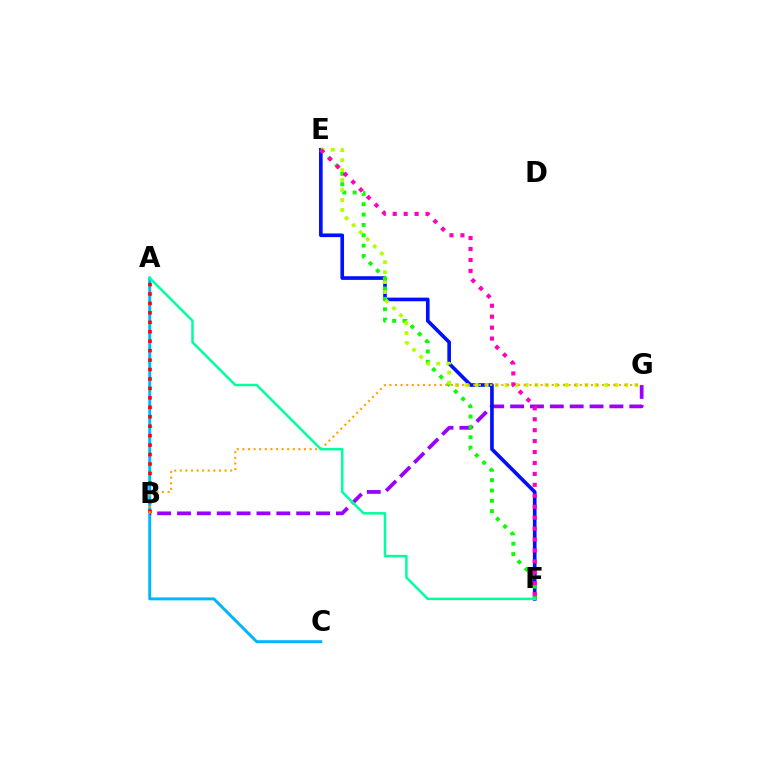{('A', 'C'): [{'color': '#00b5ff', 'line_style': 'solid', 'thickness': 2.11}], ('B', 'G'): [{'color': '#9b00ff', 'line_style': 'dashed', 'thickness': 2.7}, {'color': '#ffa500', 'line_style': 'dotted', 'thickness': 1.52}], ('E', 'F'): [{'color': '#0010ff', 'line_style': 'solid', 'thickness': 2.62}, {'color': '#08ff00', 'line_style': 'dotted', 'thickness': 2.81}, {'color': '#ff00bd', 'line_style': 'dotted', 'thickness': 2.97}], ('A', 'B'): [{'color': '#ff0000', 'line_style': 'dotted', 'thickness': 2.57}], ('E', 'G'): [{'color': '#b3ff00', 'line_style': 'dotted', 'thickness': 2.71}], ('A', 'F'): [{'color': '#00ff9d', 'line_style': 'solid', 'thickness': 1.81}]}